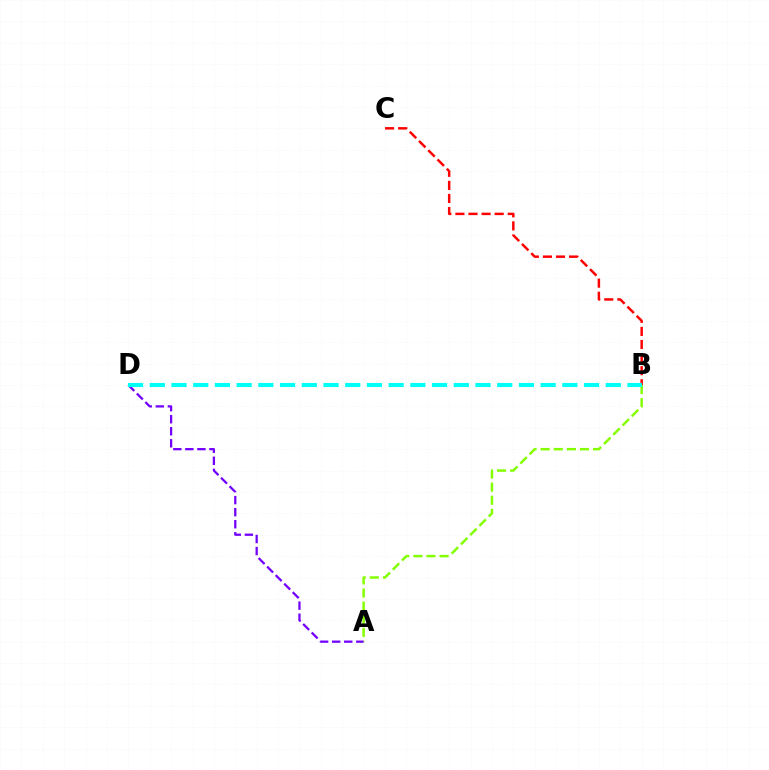{('A', 'B'): [{'color': '#84ff00', 'line_style': 'dashed', 'thickness': 1.78}], ('A', 'D'): [{'color': '#7200ff', 'line_style': 'dashed', 'thickness': 1.64}], ('B', 'C'): [{'color': '#ff0000', 'line_style': 'dashed', 'thickness': 1.78}], ('B', 'D'): [{'color': '#00fff6', 'line_style': 'dashed', 'thickness': 2.95}]}